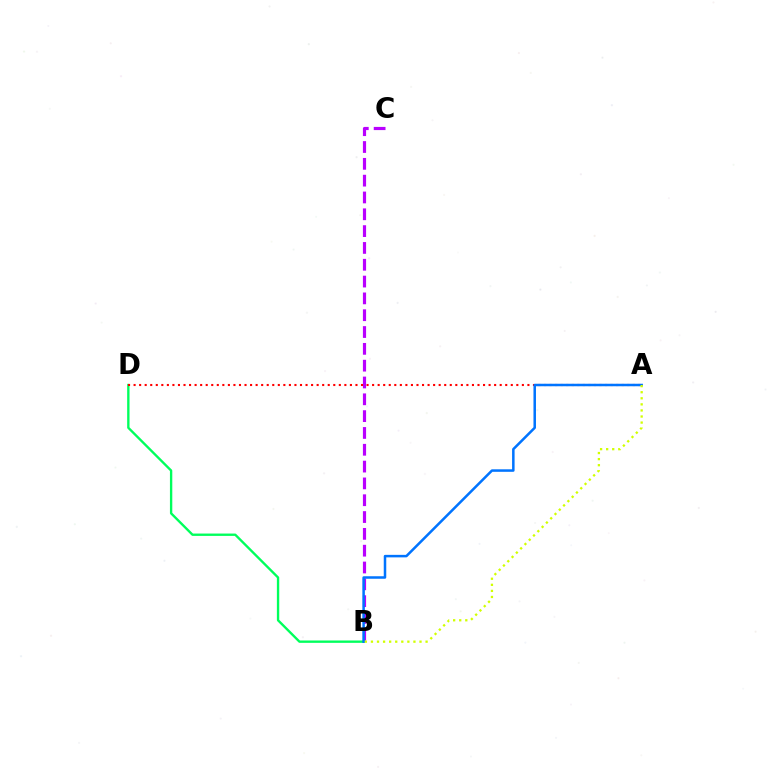{('B', 'C'): [{'color': '#b900ff', 'line_style': 'dashed', 'thickness': 2.28}], ('B', 'D'): [{'color': '#00ff5c', 'line_style': 'solid', 'thickness': 1.7}], ('A', 'D'): [{'color': '#ff0000', 'line_style': 'dotted', 'thickness': 1.51}], ('A', 'B'): [{'color': '#0074ff', 'line_style': 'solid', 'thickness': 1.81}, {'color': '#d1ff00', 'line_style': 'dotted', 'thickness': 1.65}]}